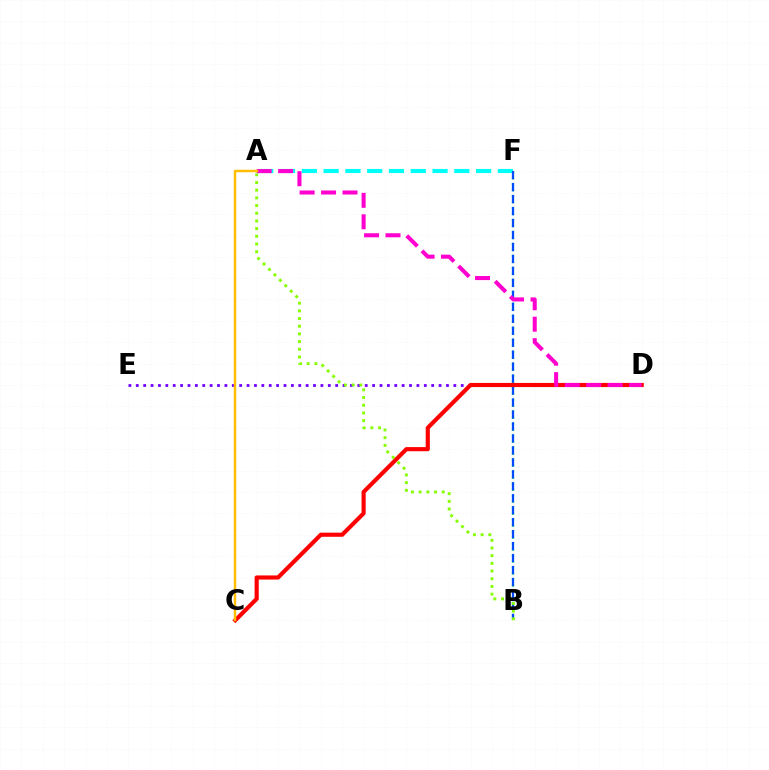{('A', 'F'): [{'color': '#00fff6', 'line_style': 'dashed', 'thickness': 2.96}], ('D', 'E'): [{'color': '#7200ff', 'line_style': 'dotted', 'thickness': 2.01}], ('B', 'F'): [{'color': '#00ff39', 'line_style': 'dotted', 'thickness': 1.63}, {'color': '#004bff', 'line_style': 'dashed', 'thickness': 1.63}], ('C', 'D'): [{'color': '#ff0000', 'line_style': 'solid', 'thickness': 2.98}], ('A', 'B'): [{'color': '#84ff00', 'line_style': 'dotted', 'thickness': 2.09}], ('A', 'D'): [{'color': '#ff00cf', 'line_style': 'dashed', 'thickness': 2.91}], ('A', 'C'): [{'color': '#ffbd00', 'line_style': 'solid', 'thickness': 1.76}]}